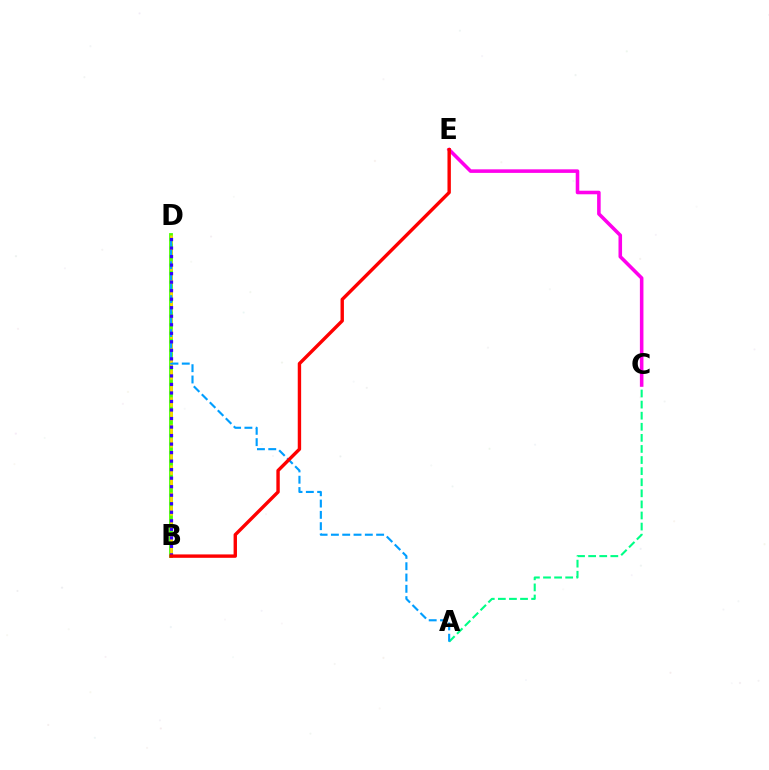{('B', 'D'): [{'color': '#4fff00', 'line_style': 'solid', 'thickness': 2.75}, {'color': '#ffd500', 'line_style': 'dashed', 'thickness': 1.85}, {'color': '#3700ff', 'line_style': 'dotted', 'thickness': 2.32}], ('A', 'C'): [{'color': '#00ff86', 'line_style': 'dashed', 'thickness': 1.51}], ('A', 'D'): [{'color': '#009eff', 'line_style': 'dashed', 'thickness': 1.54}], ('C', 'E'): [{'color': '#ff00ed', 'line_style': 'solid', 'thickness': 2.56}], ('B', 'E'): [{'color': '#ff0000', 'line_style': 'solid', 'thickness': 2.44}]}